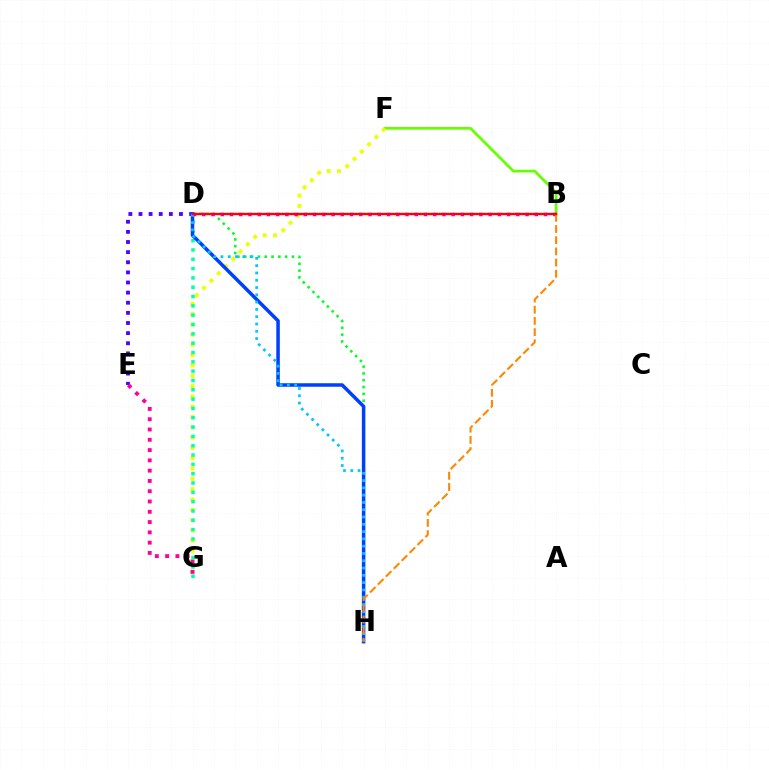{('B', 'F'): [{'color': '#66ff00', 'line_style': 'solid', 'thickness': 1.96}], ('F', 'G'): [{'color': '#eeff00', 'line_style': 'dotted', 'thickness': 2.8}], ('D', 'E'): [{'color': '#4f00ff', 'line_style': 'dotted', 'thickness': 2.75}], ('D', 'H'): [{'color': '#00ff27', 'line_style': 'dotted', 'thickness': 1.85}, {'color': '#003fff', 'line_style': 'solid', 'thickness': 2.53}, {'color': '#00c7ff', 'line_style': 'dotted', 'thickness': 1.98}], ('B', 'D'): [{'color': '#d600ff', 'line_style': 'dotted', 'thickness': 2.51}, {'color': '#ff0000', 'line_style': 'solid', 'thickness': 1.71}], ('D', 'G'): [{'color': '#00ffaf', 'line_style': 'dotted', 'thickness': 2.53}], ('B', 'H'): [{'color': '#ff8800', 'line_style': 'dashed', 'thickness': 1.52}], ('E', 'G'): [{'color': '#ff00a0', 'line_style': 'dotted', 'thickness': 2.79}]}